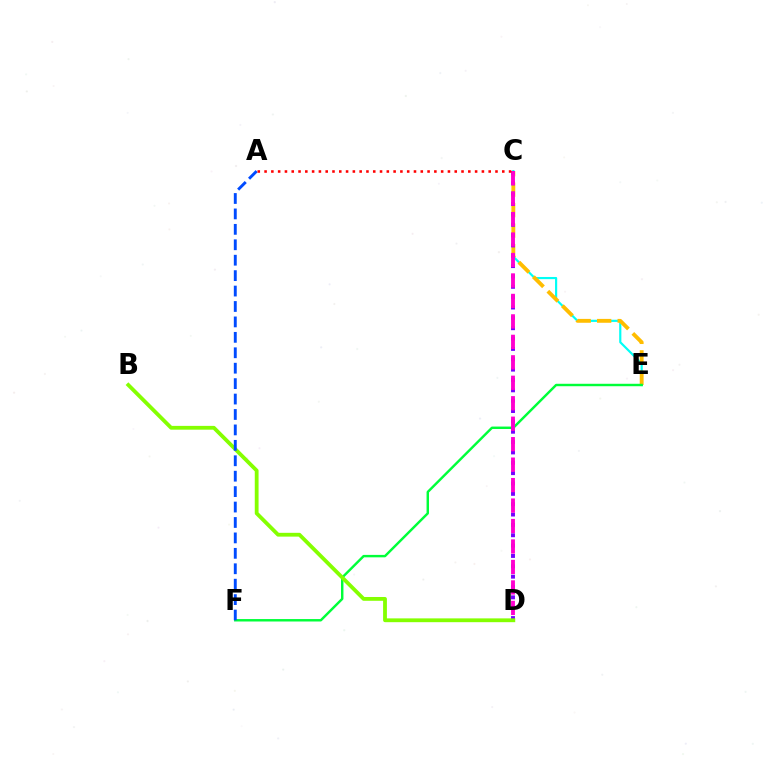{('C', 'E'): [{'color': '#00fff6', 'line_style': 'solid', 'thickness': 1.56}, {'color': '#ffbd00', 'line_style': 'dashed', 'thickness': 2.78}], ('E', 'F'): [{'color': '#00ff39', 'line_style': 'solid', 'thickness': 1.75}], ('C', 'D'): [{'color': '#7200ff', 'line_style': 'dotted', 'thickness': 2.81}, {'color': '#ff00cf', 'line_style': 'dashed', 'thickness': 2.78}], ('B', 'D'): [{'color': '#84ff00', 'line_style': 'solid', 'thickness': 2.74}], ('A', 'F'): [{'color': '#004bff', 'line_style': 'dashed', 'thickness': 2.1}], ('A', 'C'): [{'color': '#ff0000', 'line_style': 'dotted', 'thickness': 1.85}]}